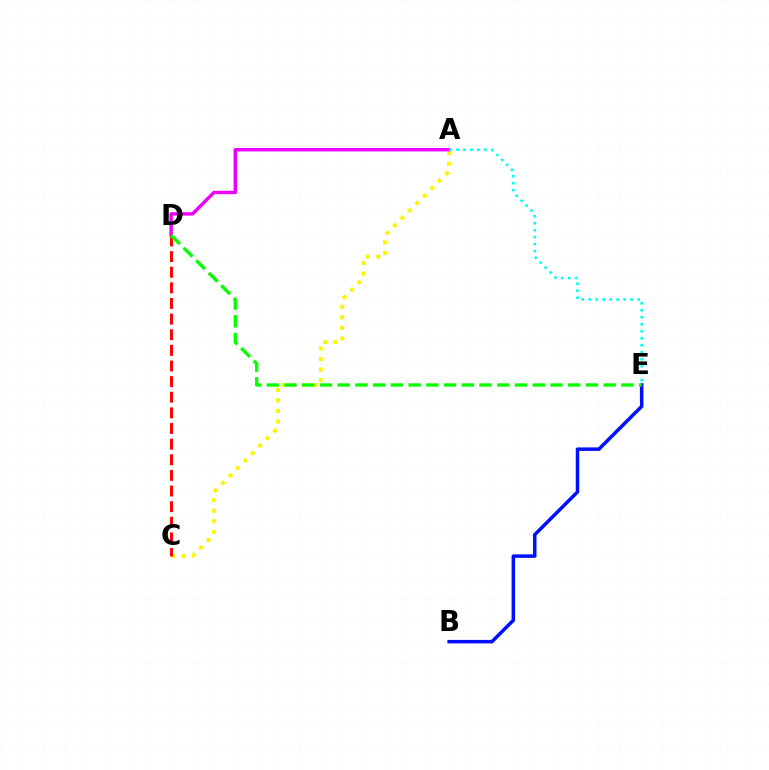{('A', 'C'): [{'color': '#fcf500', 'line_style': 'dotted', 'thickness': 2.86}], ('A', 'D'): [{'color': '#ee00ff', 'line_style': 'solid', 'thickness': 2.45}], ('A', 'E'): [{'color': '#00fff6', 'line_style': 'dotted', 'thickness': 1.9}], ('B', 'E'): [{'color': '#0010ff', 'line_style': 'solid', 'thickness': 2.52}], ('C', 'D'): [{'color': '#ff0000', 'line_style': 'dashed', 'thickness': 2.12}], ('D', 'E'): [{'color': '#08ff00', 'line_style': 'dashed', 'thickness': 2.41}]}